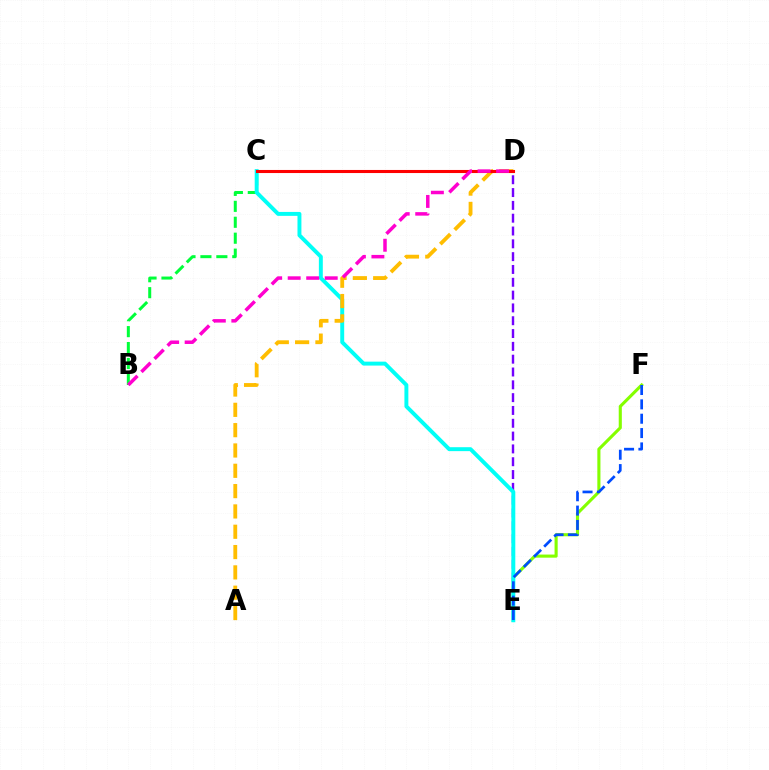{('E', 'F'): [{'color': '#84ff00', 'line_style': 'solid', 'thickness': 2.24}, {'color': '#004bff', 'line_style': 'dashed', 'thickness': 1.95}], ('D', 'E'): [{'color': '#7200ff', 'line_style': 'dashed', 'thickness': 1.74}], ('B', 'C'): [{'color': '#00ff39', 'line_style': 'dashed', 'thickness': 2.16}], ('C', 'E'): [{'color': '#00fff6', 'line_style': 'solid', 'thickness': 2.83}], ('A', 'D'): [{'color': '#ffbd00', 'line_style': 'dashed', 'thickness': 2.76}], ('C', 'D'): [{'color': '#ff0000', 'line_style': 'solid', 'thickness': 2.22}], ('B', 'D'): [{'color': '#ff00cf', 'line_style': 'dashed', 'thickness': 2.52}]}